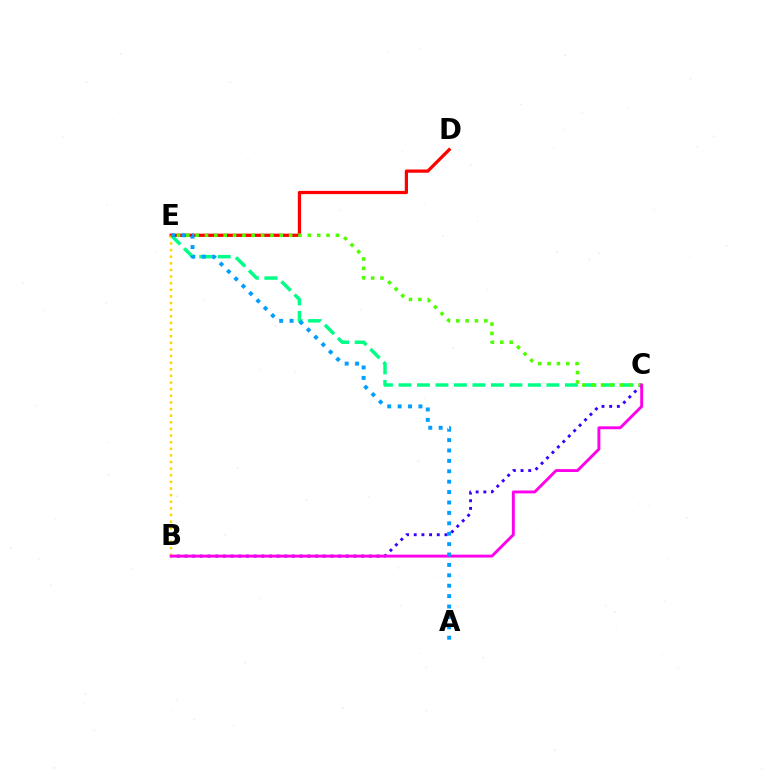{('D', 'E'): [{'color': '#ff0000', 'line_style': 'solid', 'thickness': 2.33}], ('C', 'E'): [{'color': '#00ff86', 'line_style': 'dashed', 'thickness': 2.51}, {'color': '#4fff00', 'line_style': 'dotted', 'thickness': 2.54}], ('B', 'C'): [{'color': '#3700ff', 'line_style': 'dotted', 'thickness': 2.09}, {'color': '#ff00ed', 'line_style': 'solid', 'thickness': 2.09}], ('B', 'E'): [{'color': '#ffd500', 'line_style': 'dotted', 'thickness': 1.8}], ('A', 'E'): [{'color': '#009eff', 'line_style': 'dotted', 'thickness': 2.83}]}